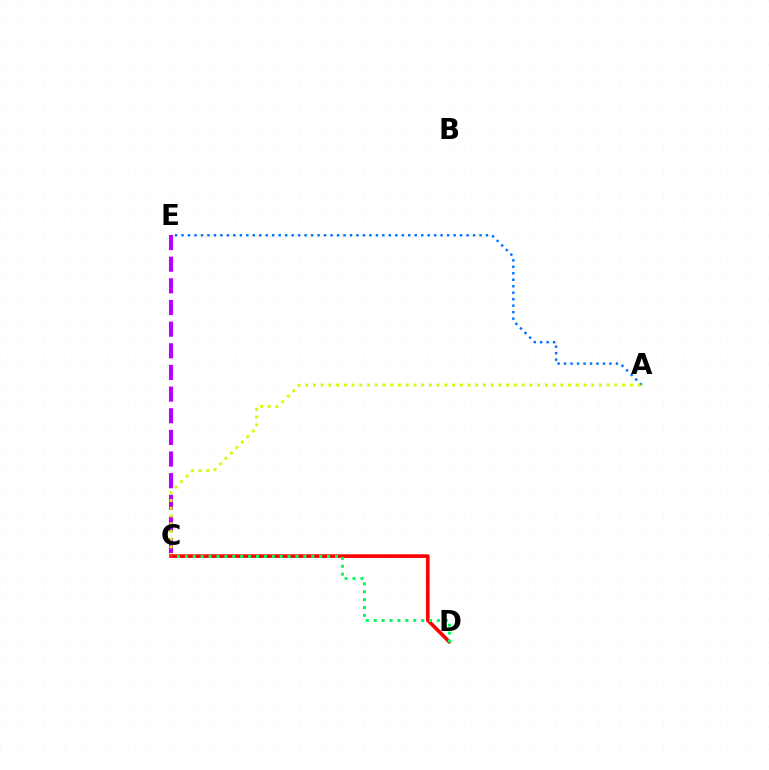{('C', 'E'): [{'color': '#b900ff', 'line_style': 'dashed', 'thickness': 2.94}], ('A', 'E'): [{'color': '#0074ff', 'line_style': 'dotted', 'thickness': 1.76}], ('A', 'C'): [{'color': '#d1ff00', 'line_style': 'dotted', 'thickness': 2.1}], ('C', 'D'): [{'color': '#ff0000', 'line_style': 'solid', 'thickness': 2.61}, {'color': '#00ff5c', 'line_style': 'dotted', 'thickness': 2.15}]}